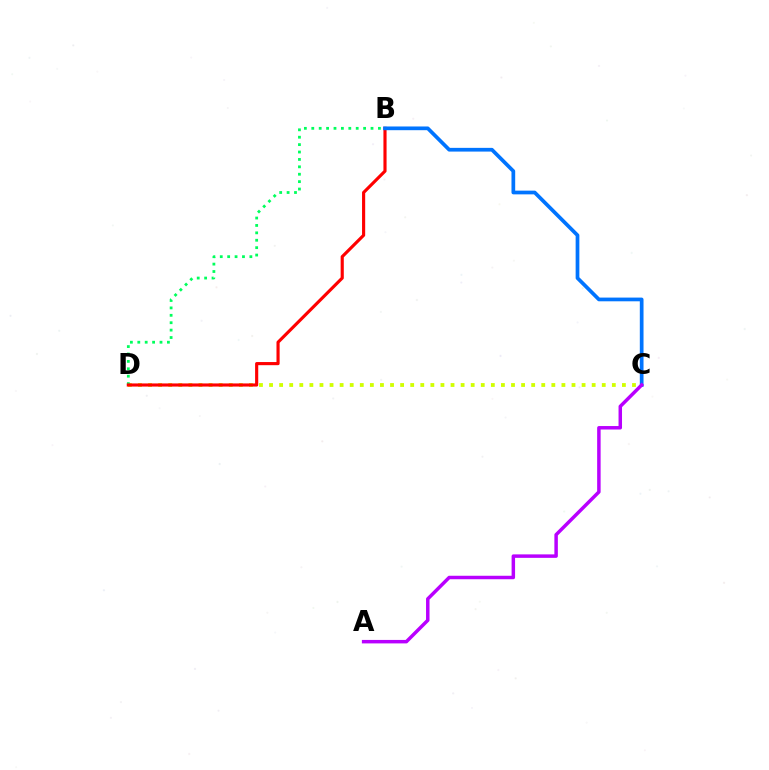{('C', 'D'): [{'color': '#d1ff00', 'line_style': 'dotted', 'thickness': 2.74}], ('B', 'D'): [{'color': '#00ff5c', 'line_style': 'dotted', 'thickness': 2.01}, {'color': '#ff0000', 'line_style': 'solid', 'thickness': 2.26}], ('B', 'C'): [{'color': '#0074ff', 'line_style': 'solid', 'thickness': 2.68}], ('A', 'C'): [{'color': '#b900ff', 'line_style': 'solid', 'thickness': 2.5}]}